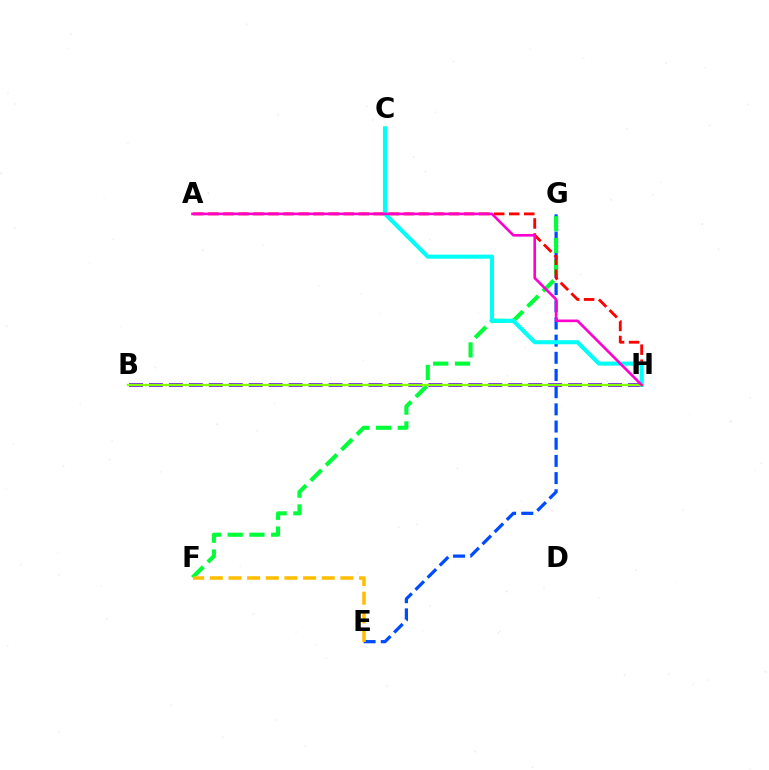{('E', 'G'): [{'color': '#004bff', 'line_style': 'dashed', 'thickness': 2.33}], ('F', 'G'): [{'color': '#00ff39', 'line_style': 'dashed', 'thickness': 2.96}], ('A', 'H'): [{'color': '#ff0000', 'line_style': 'dashed', 'thickness': 2.04}, {'color': '#ff00cf', 'line_style': 'solid', 'thickness': 1.89}], ('B', 'H'): [{'color': '#7200ff', 'line_style': 'dashed', 'thickness': 2.71}, {'color': '#84ff00', 'line_style': 'solid', 'thickness': 1.72}], ('C', 'H'): [{'color': '#00fff6', 'line_style': 'solid', 'thickness': 2.93}], ('E', 'F'): [{'color': '#ffbd00', 'line_style': 'dashed', 'thickness': 2.53}]}